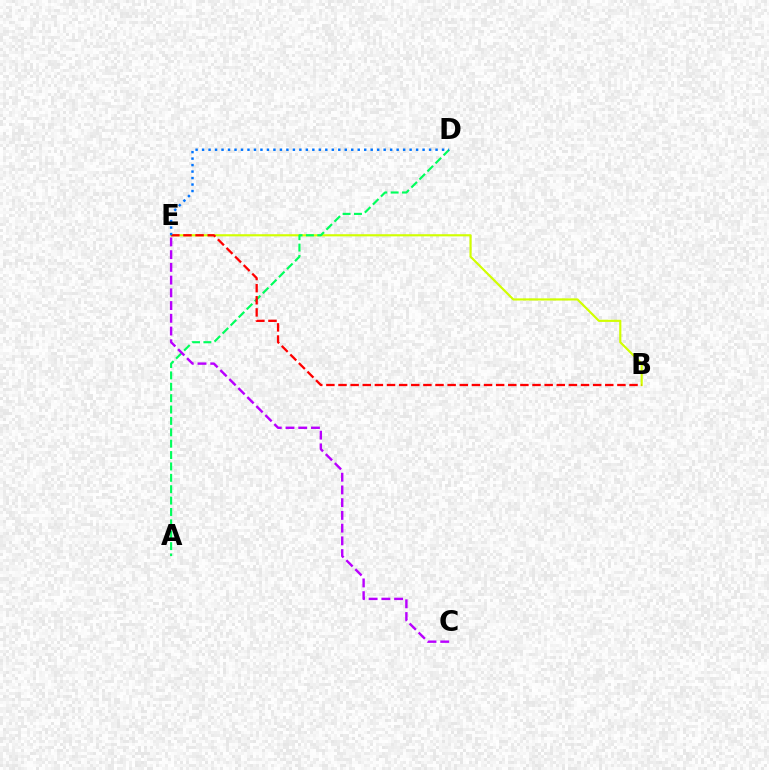{('B', 'E'): [{'color': '#d1ff00', 'line_style': 'solid', 'thickness': 1.55}, {'color': '#ff0000', 'line_style': 'dashed', 'thickness': 1.65}], ('A', 'D'): [{'color': '#00ff5c', 'line_style': 'dashed', 'thickness': 1.55}], ('C', 'E'): [{'color': '#b900ff', 'line_style': 'dashed', 'thickness': 1.73}], ('D', 'E'): [{'color': '#0074ff', 'line_style': 'dotted', 'thickness': 1.76}]}